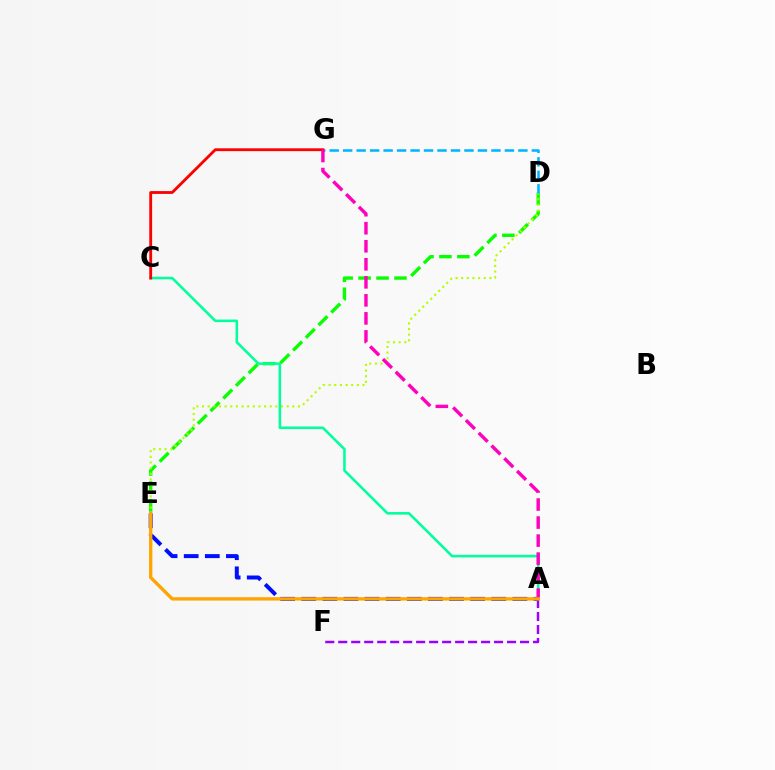{('A', 'F'): [{'color': '#9b00ff', 'line_style': 'dashed', 'thickness': 1.76}], ('D', 'E'): [{'color': '#08ff00', 'line_style': 'dashed', 'thickness': 2.44}, {'color': '#b3ff00', 'line_style': 'dotted', 'thickness': 1.53}], ('A', 'E'): [{'color': '#0010ff', 'line_style': 'dashed', 'thickness': 2.87}, {'color': '#ffa500', 'line_style': 'solid', 'thickness': 2.4}], ('D', 'G'): [{'color': '#00b5ff', 'line_style': 'dashed', 'thickness': 1.83}], ('A', 'C'): [{'color': '#00ff9d', 'line_style': 'solid', 'thickness': 1.84}], ('C', 'G'): [{'color': '#ff0000', 'line_style': 'solid', 'thickness': 2.04}], ('A', 'G'): [{'color': '#ff00bd', 'line_style': 'dashed', 'thickness': 2.45}]}